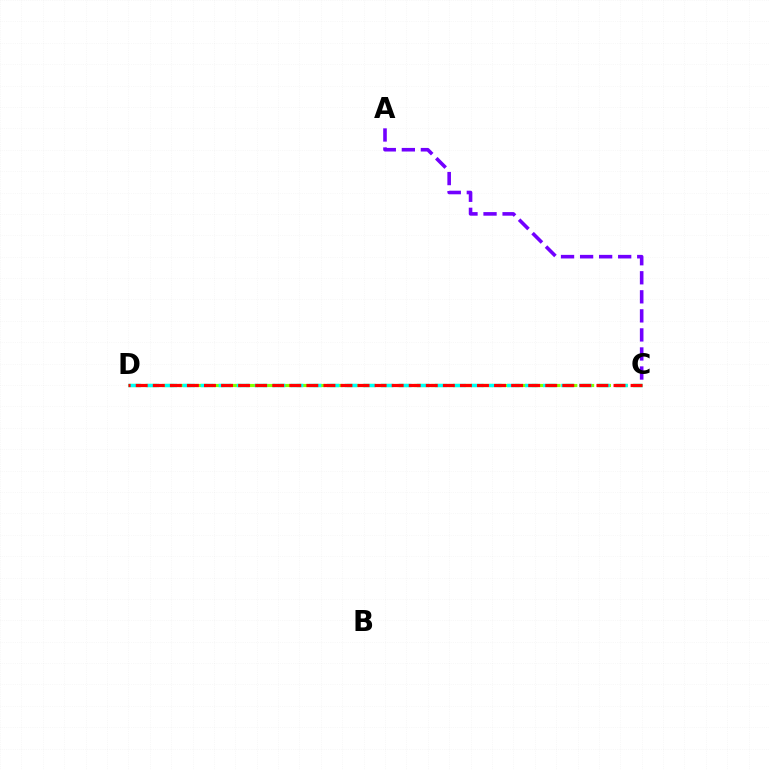{('C', 'D'): [{'color': '#84ff00', 'line_style': 'dashed', 'thickness': 2.28}, {'color': '#00fff6', 'line_style': 'dashed', 'thickness': 2.45}, {'color': '#ff0000', 'line_style': 'dashed', 'thickness': 2.32}], ('A', 'C'): [{'color': '#7200ff', 'line_style': 'dashed', 'thickness': 2.59}]}